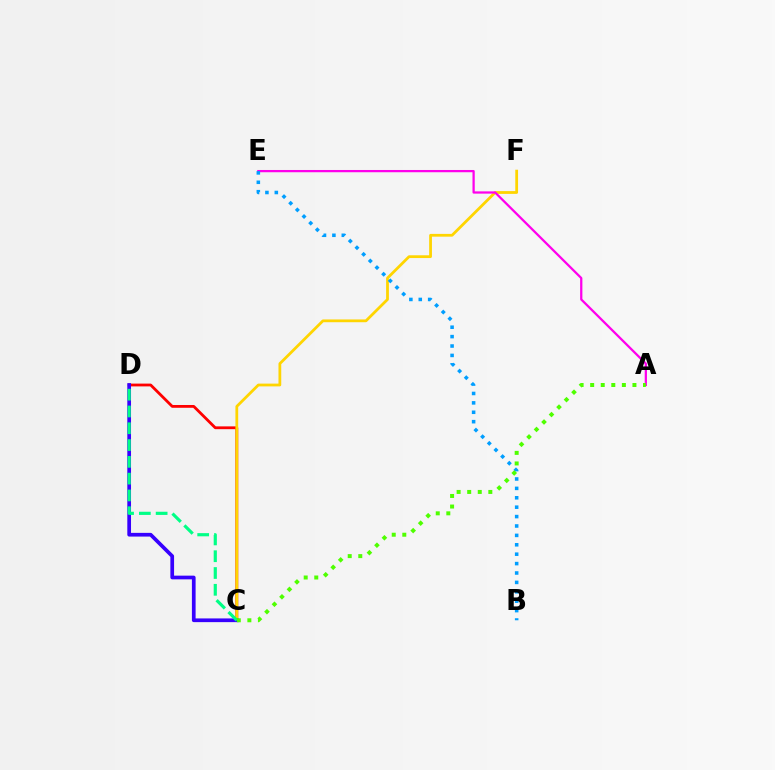{('C', 'D'): [{'color': '#ff0000', 'line_style': 'solid', 'thickness': 2.01}, {'color': '#3700ff', 'line_style': 'solid', 'thickness': 2.67}, {'color': '#00ff86', 'line_style': 'dashed', 'thickness': 2.28}], ('C', 'F'): [{'color': '#ffd500', 'line_style': 'solid', 'thickness': 2.0}], ('A', 'E'): [{'color': '#ff00ed', 'line_style': 'solid', 'thickness': 1.62}], ('B', 'E'): [{'color': '#009eff', 'line_style': 'dotted', 'thickness': 2.55}], ('A', 'C'): [{'color': '#4fff00', 'line_style': 'dotted', 'thickness': 2.87}]}